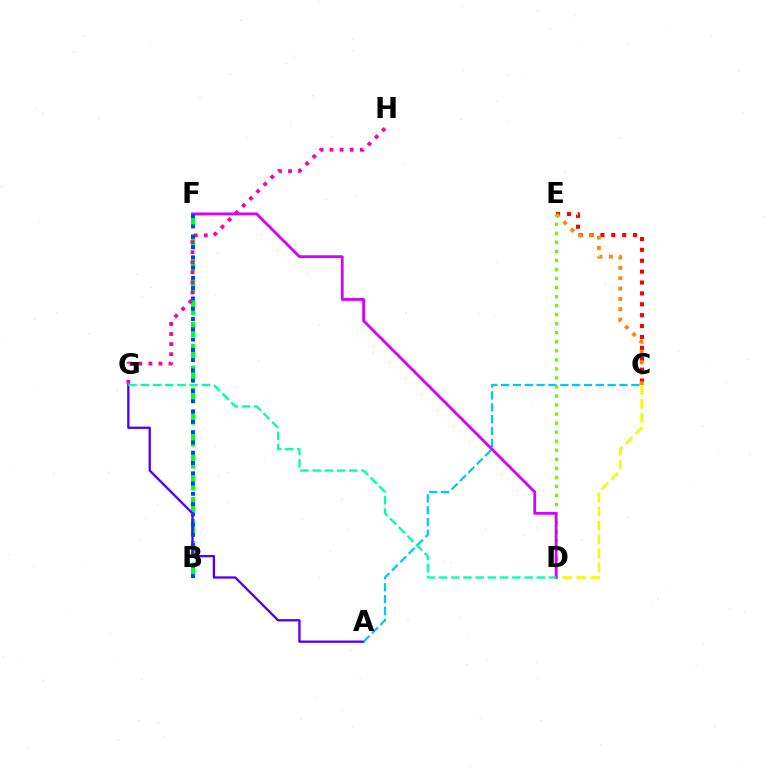{('B', 'F'): [{'color': '#00ff27', 'line_style': 'dashed', 'thickness': 2.98}, {'color': '#003fff', 'line_style': 'dotted', 'thickness': 2.79}], ('A', 'G'): [{'color': '#4f00ff', 'line_style': 'solid', 'thickness': 1.67}], ('C', 'E'): [{'color': '#ff0000', 'line_style': 'dotted', 'thickness': 2.96}, {'color': '#ff8800', 'line_style': 'dotted', 'thickness': 2.81}], ('A', 'C'): [{'color': '#00c7ff', 'line_style': 'dashed', 'thickness': 1.61}], ('G', 'H'): [{'color': '#ff00a0', 'line_style': 'dotted', 'thickness': 2.74}], ('C', 'D'): [{'color': '#eeff00', 'line_style': 'dashed', 'thickness': 1.89}], ('D', 'E'): [{'color': '#66ff00', 'line_style': 'dotted', 'thickness': 2.46}], ('D', 'F'): [{'color': '#d600ff', 'line_style': 'solid', 'thickness': 2.03}], ('D', 'G'): [{'color': '#00ffaf', 'line_style': 'dashed', 'thickness': 1.66}]}